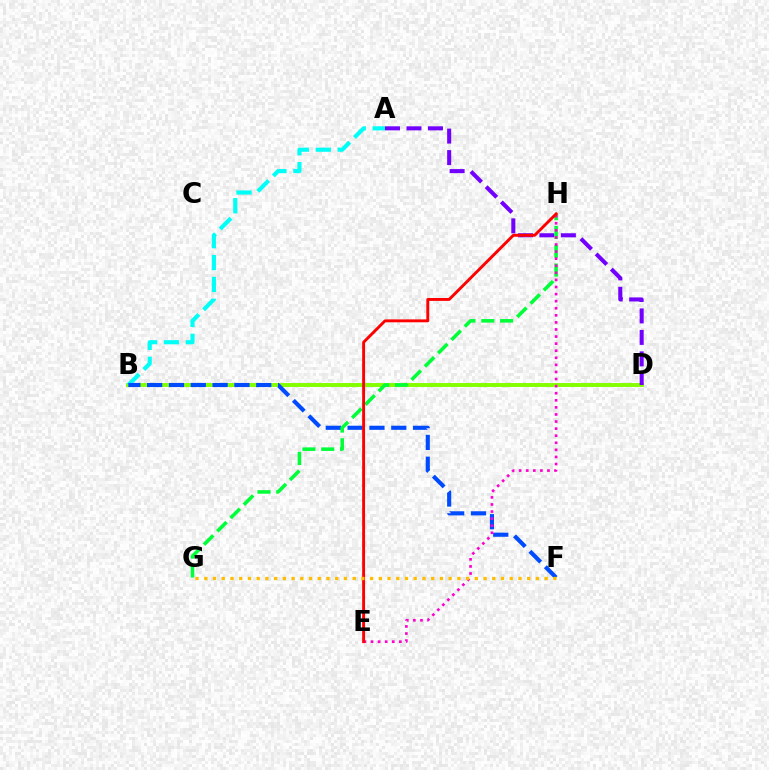{('B', 'D'): [{'color': '#84ff00', 'line_style': 'solid', 'thickness': 2.81}], ('A', 'B'): [{'color': '#00fff6', 'line_style': 'dashed', 'thickness': 2.98}], ('B', 'F'): [{'color': '#004bff', 'line_style': 'dashed', 'thickness': 2.96}], ('A', 'D'): [{'color': '#7200ff', 'line_style': 'dashed', 'thickness': 2.92}], ('G', 'H'): [{'color': '#00ff39', 'line_style': 'dashed', 'thickness': 2.56}], ('E', 'H'): [{'color': '#ff00cf', 'line_style': 'dotted', 'thickness': 1.92}, {'color': '#ff0000', 'line_style': 'solid', 'thickness': 2.09}], ('F', 'G'): [{'color': '#ffbd00', 'line_style': 'dotted', 'thickness': 2.37}]}